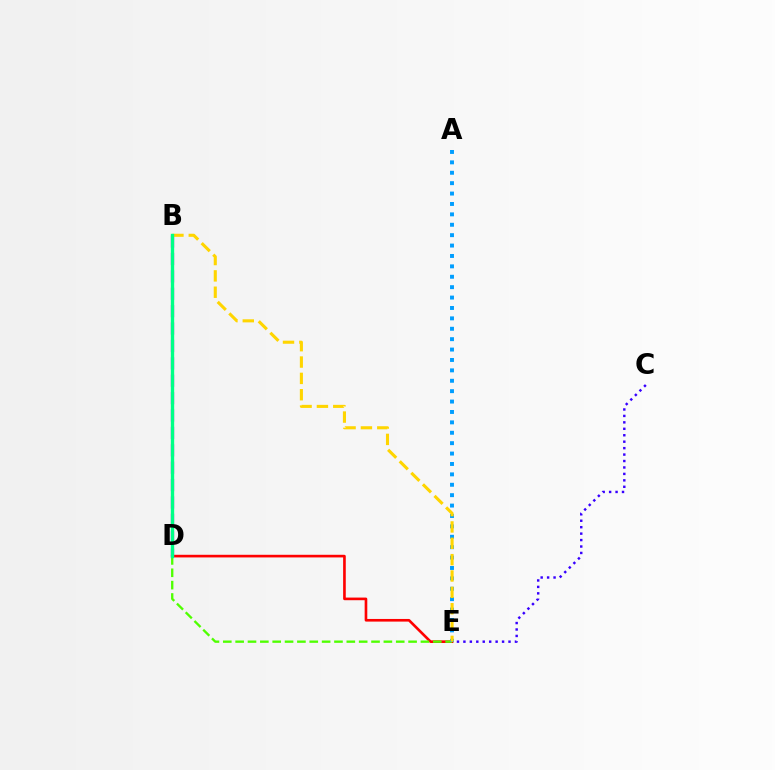{('C', 'E'): [{'color': '#3700ff', 'line_style': 'dotted', 'thickness': 1.75}], ('D', 'E'): [{'color': '#ff0000', 'line_style': 'solid', 'thickness': 1.9}, {'color': '#4fff00', 'line_style': 'dashed', 'thickness': 1.68}], ('A', 'E'): [{'color': '#009eff', 'line_style': 'dotted', 'thickness': 2.83}], ('B', 'D'): [{'color': '#ff00ed', 'line_style': 'dashed', 'thickness': 2.36}, {'color': '#00ff86', 'line_style': 'solid', 'thickness': 2.42}], ('B', 'E'): [{'color': '#ffd500', 'line_style': 'dashed', 'thickness': 2.22}]}